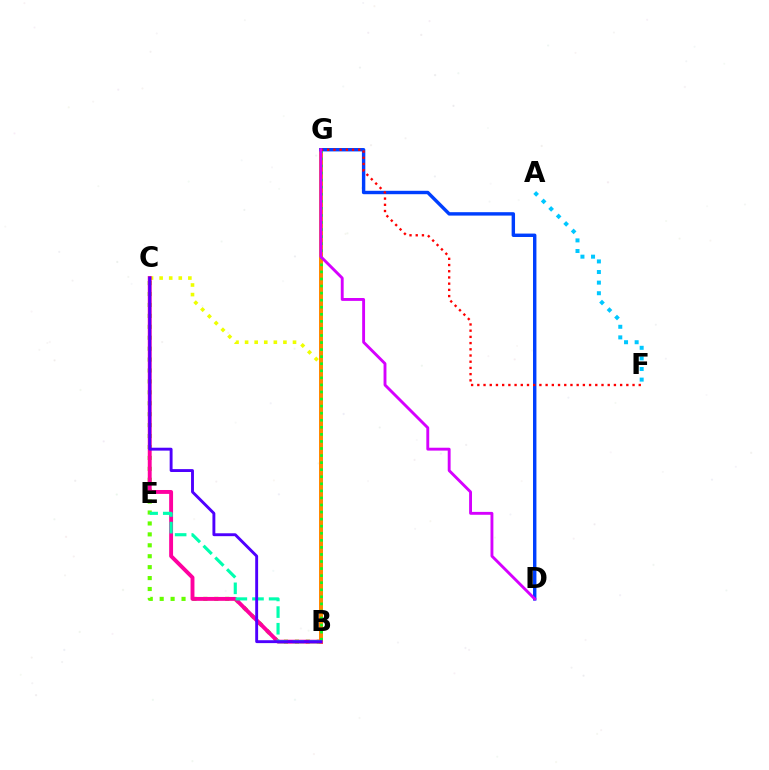{('B', 'C'): [{'color': '#66ff00', 'line_style': 'dotted', 'thickness': 2.97}, {'color': '#eeff00', 'line_style': 'dotted', 'thickness': 2.6}, {'color': '#ff00a0', 'line_style': 'solid', 'thickness': 2.81}, {'color': '#4f00ff', 'line_style': 'solid', 'thickness': 2.08}], ('B', 'G'): [{'color': '#ff8800', 'line_style': 'solid', 'thickness': 2.88}, {'color': '#00ff27', 'line_style': 'dotted', 'thickness': 1.92}], ('D', 'G'): [{'color': '#003fff', 'line_style': 'solid', 'thickness': 2.46}, {'color': '#d600ff', 'line_style': 'solid', 'thickness': 2.07}], ('B', 'E'): [{'color': '#00ffaf', 'line_style': 'dashed', 'thickness': 2.26}], ('A', 'F'): [{'color': '#00c7ff', 'line_style': 'dotted', 'thickness': 2.88}], ('F', 'G'): [{'color': '#ff0000', 'line_style': 'dotted', 'thickness': 1.69}]}